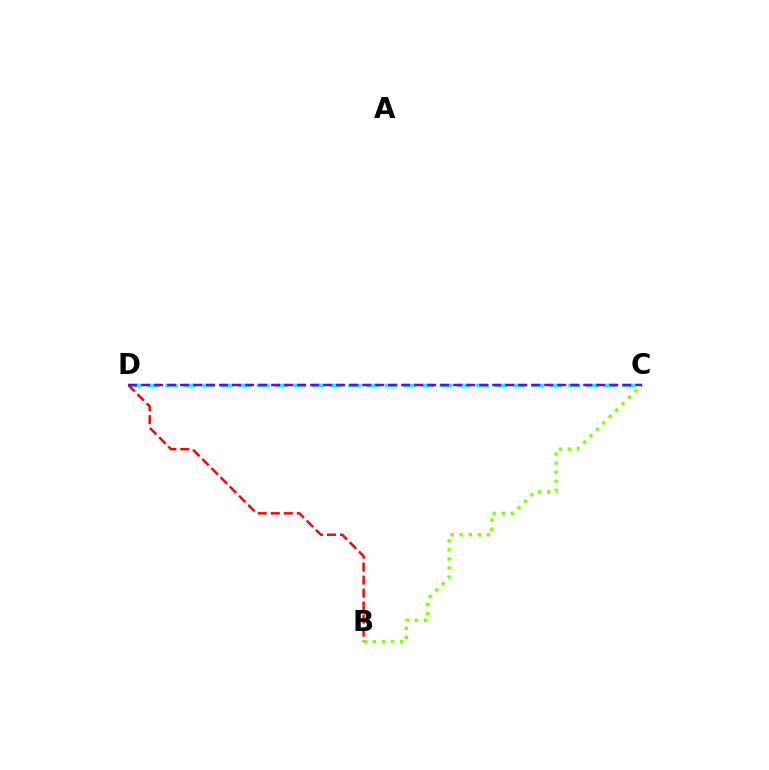{('C', 'D'): [{'color': '#00fff6', 'line_style': 'dashed', 'thickness': 2.49}, {'color': '#7200ff', 'line_style': 'dashed', 'thickness': 1.77}], ('B', 'D'): [{'color': '#ff0000', 'line_style': 'dashed', 'thickness': 1.77}], ('B', 'C'): [{'color': '#84ff00', 'line_style': 'dotted', 'thickness': 2.46}]}